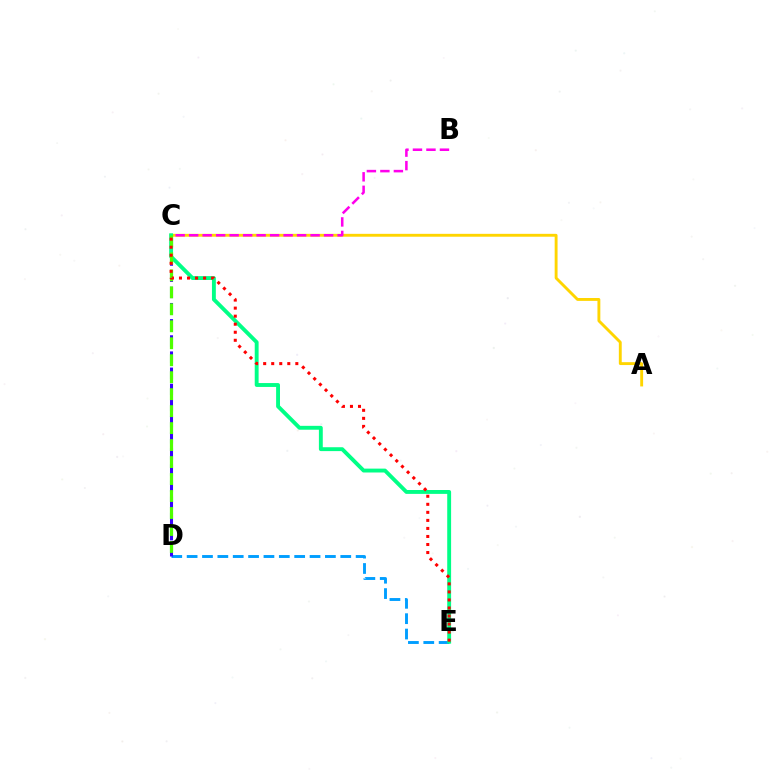{('A', 'C'): [{'color': '#ffd500', 'line_style': 'solid', 'thickness': 2.08}], ('D', 'E'): [{'color': '#009eff', 'line_style': 'dashed', 'thickness': 2.09}], ('C', 'D'): [{'color': '#3700ff', 'line_style': 'dashed', 'thickness': 2.19}, {'color': '#4fff00', 'line_style': 'dashed', 'thickness': 2.31}], ('B', 'C'): [{'color': '#ff00ed', 'line_style': 'dashed', 'thickness': 1.83}], ('C', 'E'): [{'color': '#00ff86', 'line_style': 'solid', 'thickness': 2.79}, {'color': '#ff0000', 'line_style': 'dotted', 'thickness': 2.18}]}